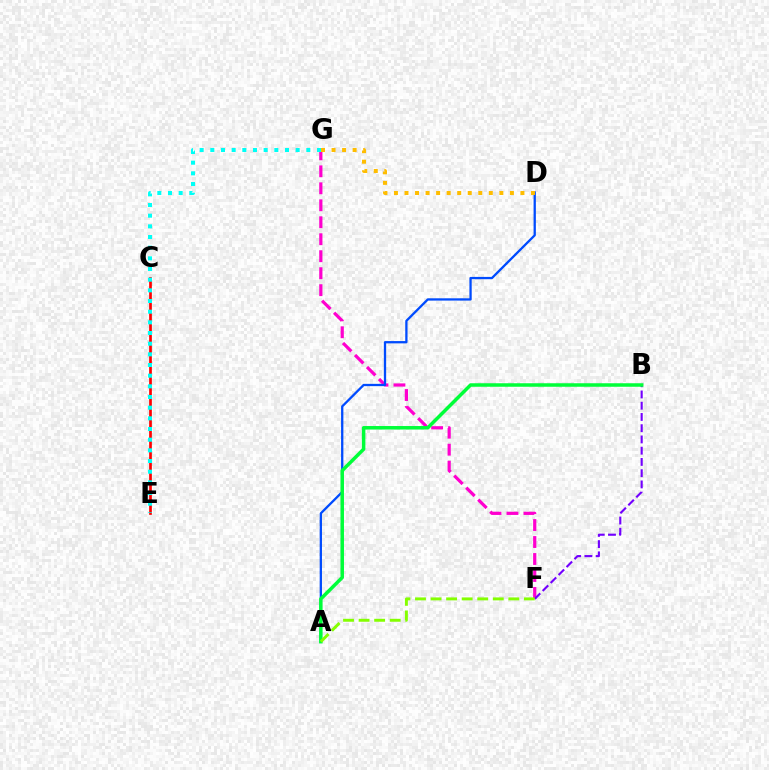{('F', 'G'): [{'color': '#ff00cf', 'line_style': 'dashed', 'thickness': 2.31}], ('B', 'F'): [{'color': '#7200ff', 'line_style': 'dashed', 'thickness': 1.53}], ('A', 'D'): [{'color': '#004bff', 'line_style': 'solid', 'thickness': 1.65}], ('C', 'E'): [{'color': '#ff0000', 'line_style': 'solid', 'thickness': 1.94}], ('D', 'G'): [{'color': '#ffbd00', 'line_style': 'dotted', 'thickness': 2.86}], ('A', 'B'): [{'color': '#00ff39', 'line_style': 'solid', 'thickness': 2.52}], ('A', 'F'): [{'color': '#84ff00', 'line_style': 'dashed', 'thickness': 2.11}], ('E', 'G'): [{'color': '#00fff6', 'line_style': 'dotted', 'thickness': 2.9}]}